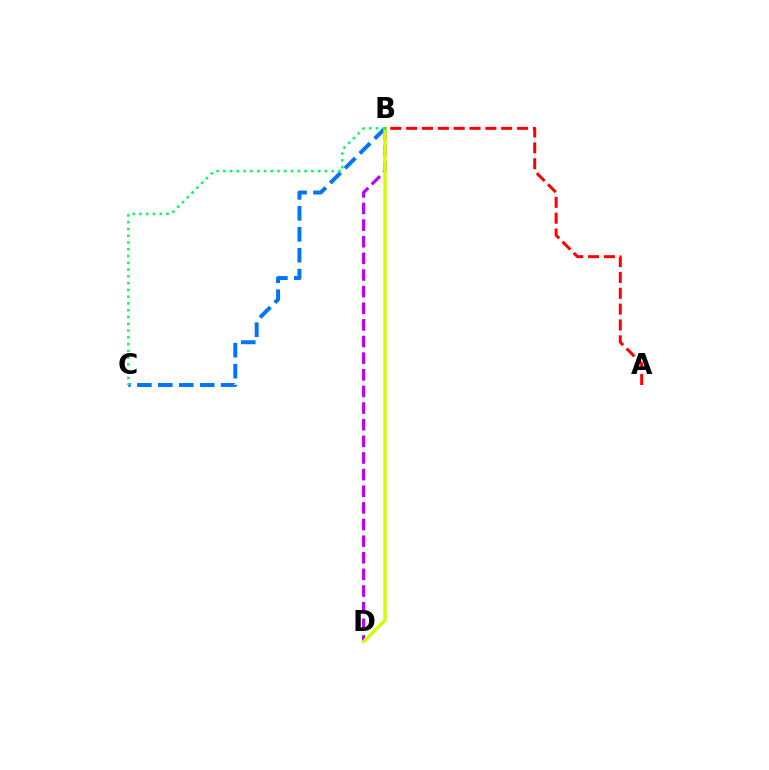{('B', 'C'): [{'color': '#0074ff', 'line_style': 'dashed', 'thickness': 2.85}, {'color': '#00ff5c', 'line_style': 'dotted', 'thickness': 1.84}], ('B', 'D'): [{'color': '#b900ff', 'line_style': 'dashed', 'thickness': 2.26}, {'color': '#d1ff00', 'line_style': 'solid', 'thickness': 2.43}], ('A', 'B'): [{'color': '#ff0000', 'line_style': 'dashed', 'thickness': 2.15}]}